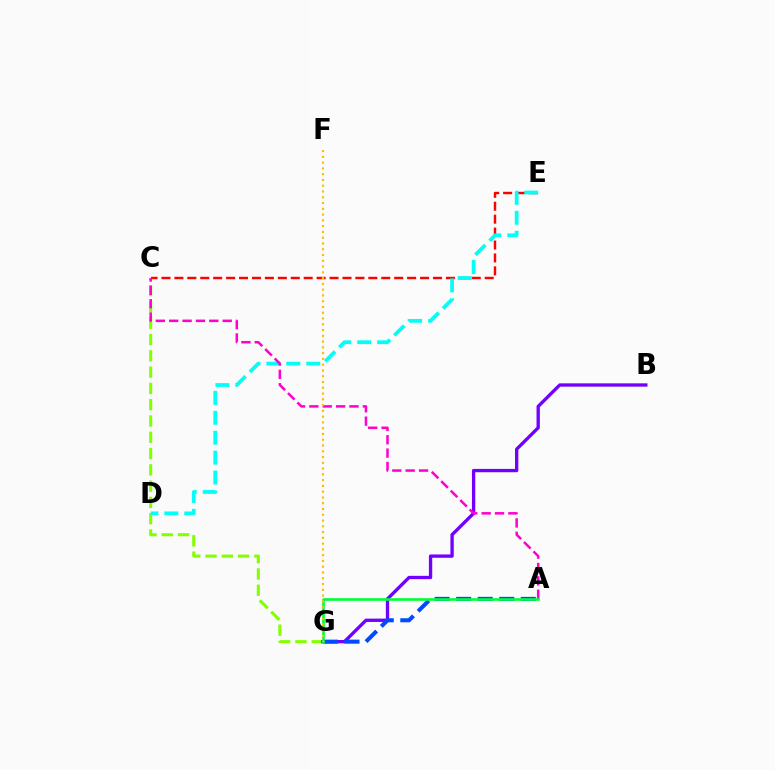{('C', 'E'): [{'color': '#ff0000', 'line_style': 'dashed', 'thickness': 1.76}], ('C', 'G'): [{'color': '#84ff00', 'line_style': 'dashed', 'thickness': 2.21}], ('B', 'G'): [{'color': '#7200ff', 'line_style': 'solid', 'thickness': 2.39}], ('D', 'E'): [{'color': '#00fff6', 'line_style': 'dashed', 'thickness': 2.71}], ('A', 'C'): [{'color': '#ff00cf', 'line_style': 'dashed', 'thickness': 1.82}], ('A', 'G'): [{'color': '#004bff', 'line_style': 'dashed', 'thickness': 2.93}, {'color': '#00ff39', 'line_style': 'solid', 'thickness': 1.89}], ('F', 'G'): [{'color': '#ffbd00', 'line_style': 'dotted', 'thickness': 1.57}]}